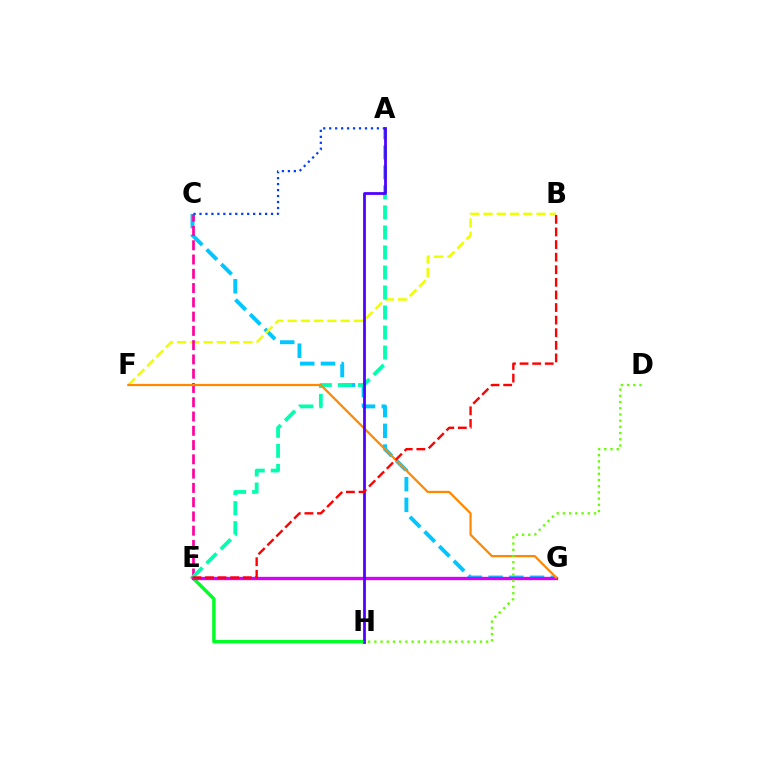{('C', 'G'): [{'color': '#00c7ff', 'line_style': 'dashed', 'thickness': 2.81}], ('B', 'F'): [{'color': '#eeff00', 'line_style': 'dashed', 'thickness': 1.8}], ('E', 'H'): [{'color': '#00ff27', 'line_style': 'solid', 'thickness': 2.48}], ('C', 'E'): [{'color': '#ff00a0', 'line_style': 'dashed', 'thickness': 1.94}], ('E', 'G'): [{'color': '#d600ff', 'line_style': 'solid', 'thickness': 2.4}], ('A', 'E'): [{'color': '#00ffaf', 'line_style': 'dashed', 'thickness': 2.72}], ('A', 'C'): [{'color': '#003fff', 'line_style': 'dotted', 'thickness': 1.62}], ('F', 'G'): [{'color': '#ff8800', 'line_style': 'solid', 'thickness': 1.62}], ('A', 'H'): [{'color': '#4f00ff', 'line_style': 'solid', 'thickness': 1.99}], ('D', 'H'): [{'color': '#66ff00', 'line_style': 'dotted', 'thickness': 1.69}], ('B', 'E'): [{'color': '#ff0000', 'line_style': 'dashed', 'thickness': 1.71}]}